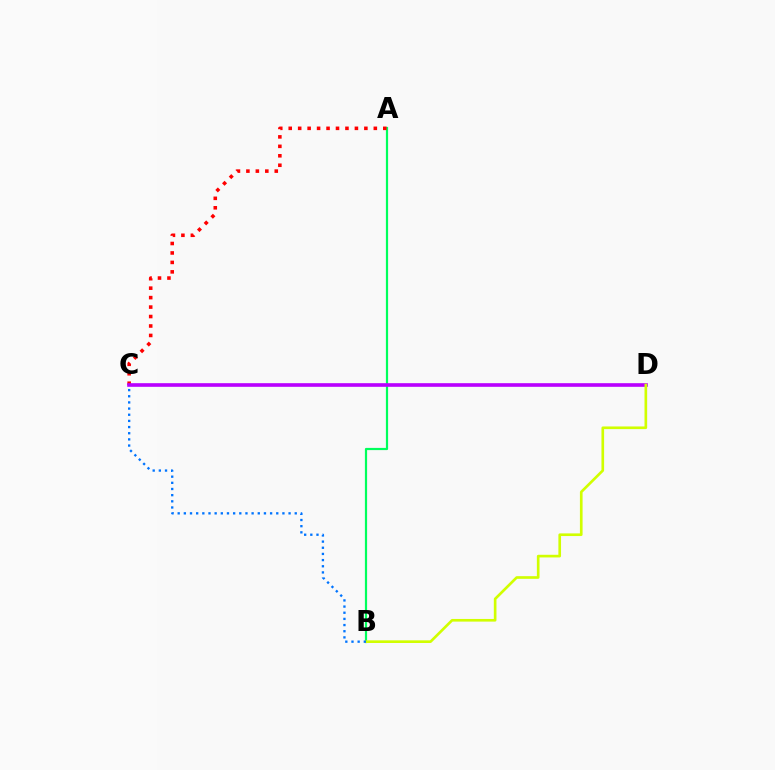{('A', 'B'): [{'color': '#00ff5c', 'line_style': 'solid', 'thickness': 1.58}], ('A', 'C'): [{'color': '#ff0000', 'line_style': 'dotted', 'thickness': 2.57}], ('C', 'D'): [{'color': '#b900ff', 'line_style': 'solid', 'thickness': 2.62}], ('B', 'D'): [{'color': '#d1ff00', 'line_style': 'solid', 'thickness': 1.91}], ('B', 'C'): [{'color': '#0074ff', 'line_style': 'dotted', 'thickness': 1.67}]}